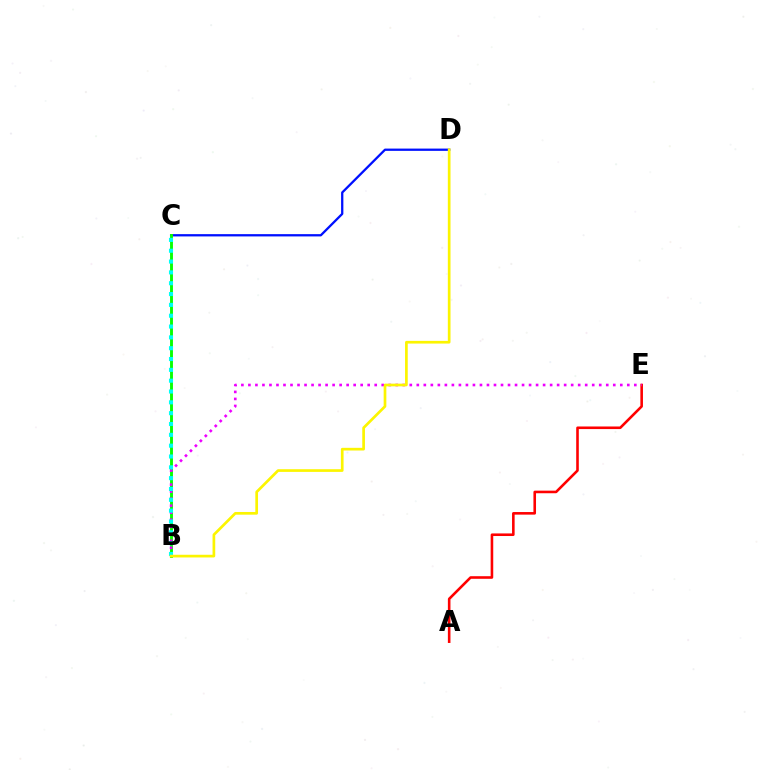{('A', 'E'): [{'color': '#ff0000', 'line_style': 'solid', 'thickness': 1.87}], ('C', 'D'): [{'color': '#0010ff', 'line_style': 'solid', 'thickness': 1.64}], ('B', 'C'): [{'color': '#08ff00', 'line_style': 'solid', 'thickness': 2.08}, {'color': '#00fff6', 'line_style': 'dotted', 'thickness': 2.94}], ('B', 'E'): [{'color': '#ee00ff', 'line_style': 'dotted', 'thickness': 1.91}], ('B', 'D'): [{'color': '#fcf500', 'line_style': 'solid', 'thickness': 1.94}]}